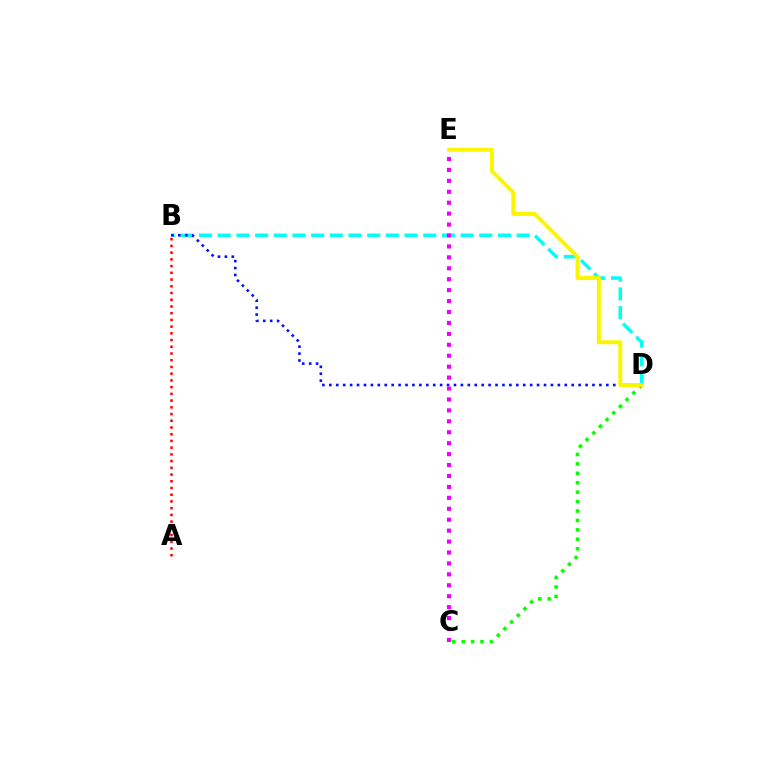{('B', 'D'): [{'color': '#00fff6', 'line_style': 'dashed', 'thickness': 2.54}, {'color': '#0010ff', 'line_style': 'dotted', 'thickness': 1.88}], ('C', 'D'): [{'color': '#08ff00', 'line_style': 'dotted', 'thickness': 2.56}], ('C', 'E'): [{'color': '#ee00ff', 'line_style': 'dotted', 'thickness': 2.97}], ('A', 'B'): [{'color': '#ff0000', 'line_style': 'dotted', 'thickness': 1.83}], ('D', 'E'): [{'color': '#fcf500', 'line_style': 'solid', 'thickness': 2.87}]}